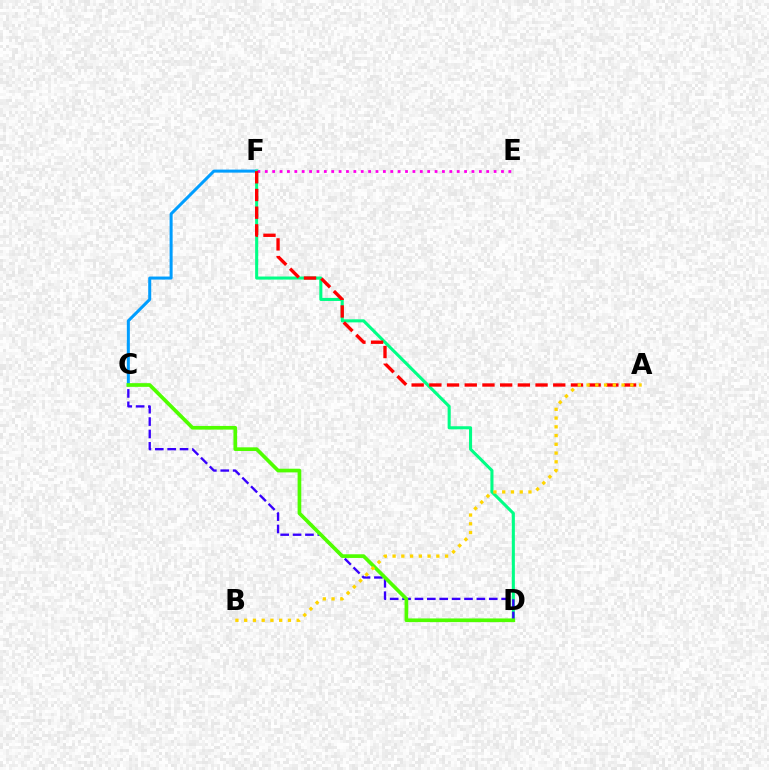{('C', 'F'): [{'color': '#009eff', 'line_style': 'solid', 'thickness': 2.18}], ('D', 'F'): [{'color': '#00ff86', 'line_style': 'solid', 'thickness': 2.21}], ('E', 'F'): [{'color': '#ff00ed', 'line_style': 'dotted', 'thickness': 2.01}], ('C', 'D'): [{'color': '#3700ff', 'line_style': 'dashed', 'thickness': 1.68}, {'color': '#4fff00', 'line_style': 'solid', 'thickness': 2.65}], ('A', 'F'): [{'color': '#ff0000', 'line_style': 'dashed', 'thickness': 2.4}], ('A', 'B'): [{'color': '#ffd500', 'line_style': 'dotted', 'thickness': 2.38}]}